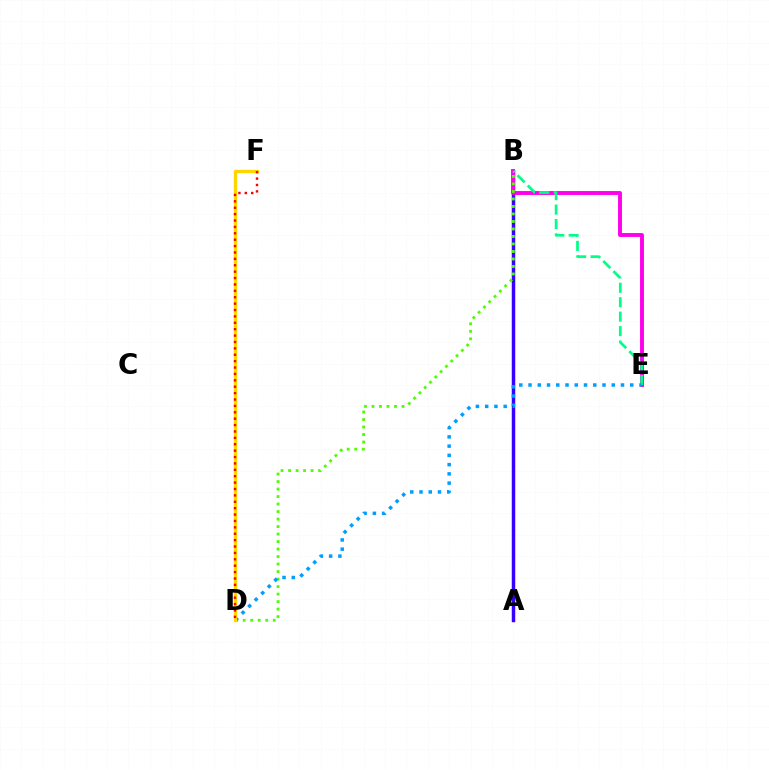{('A', 'B'): [{'color': '#3700ff', 'line_style': 'solid', 'thickness': 2.5}], ('B', 'E'): [{'color': '#ff00ed', 'line_style': 'solid', 'thickness': 2.81}, {'color': '#00ff86', 'line_style': 'dashed', 'thickness': 1.96}], ('B', 'D'): [{'color': '#4fff00', 'line_style': 'dotted', 'thickness': 2.04}], ('D', 'E'): [{'color': '#009eff', 'line_style': 'dotted', 'thickness': 2.51}], ('D', 'F'): [{'color': '#ffd500', 'line_style': 'solid', 'thickness': 2.38}, {'color': '#ff0000', 'line_style': 'dotted', 'thickness': 1.74}]}